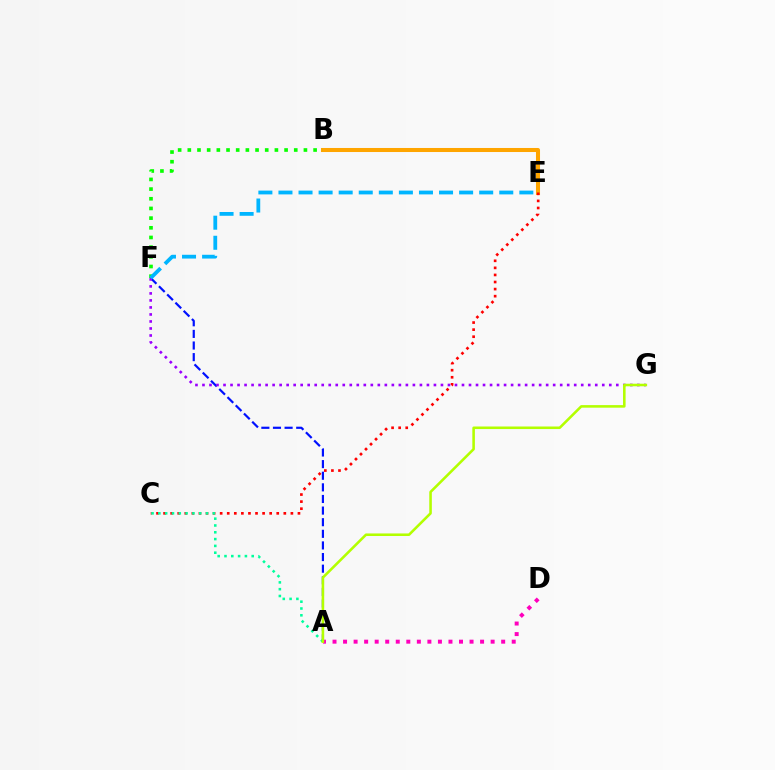{('B', 'E'): [{'color': '#ffa500', 'line_style': 'solid', 'thickness': 2.91}], ('C', 'E'): [{'color': '#ff0000', 'line_style': 'dotted', 'thickness': 1.92}], ('A', 'F'): [{'color': '#0010ff', 'line_style': 'dashed', 'thickness': 1.58}], ('F', 'G'): [{'color': '#9b00ff', 'line_style': 'dotted', 'thickness': 1.91}], ('A', 'C'): [{'color': '#00ff9d', 'line_style': 'dotted', 'thickness': 1.85}], ('B', 'F'): [{'color': '#08ff00', 'line_style': 'dotted', 'thickness': 2.63}], ('A', 'D'): [{'color': '#ff00bd', 'line_style': 'dotted', 'thickness': 2.86}], ('A', 'G'): [{'color': '#b3ff00', 'line_style': 'solid', 'thickness': 1.85}], ('E', 'F'): [{'color': '#00b5ff', 'line_style': 'dashed', 'thickness': 2.73}]}